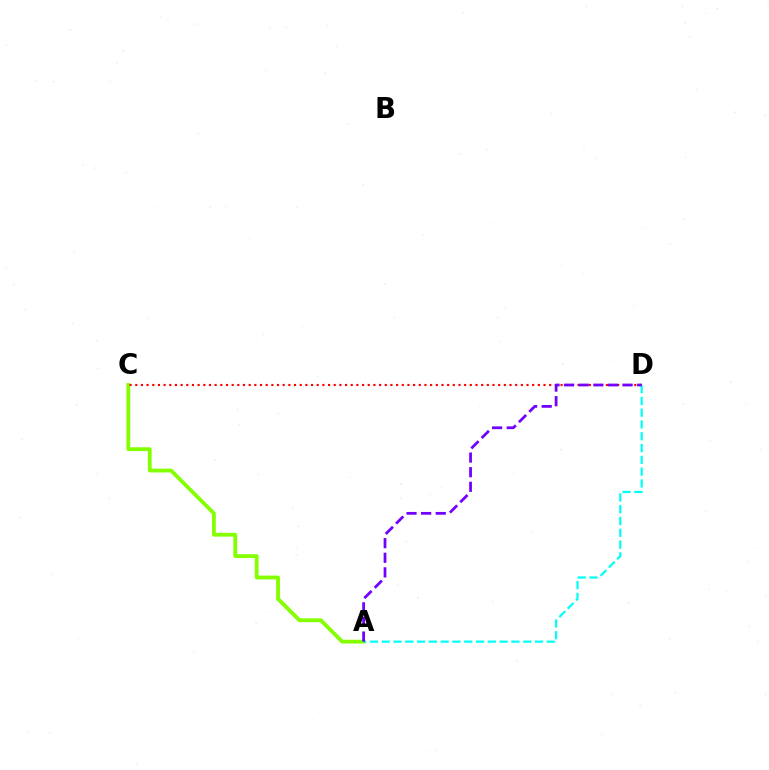{('A', 'C'): [{'color': '#84ff00', 'line_style': 'solid', 'thickness': 2.74}], ('C', 'D'): [{'color': '#ff0000', 'line_style': 'dotted', 'thickness': 1.54}], ('A', 'D'): [{'color': '#00fff6', 'line_style': 'dashed', 'thickness': 1.6}, {'color': '#7200ff', 'line_style': 'dashed', 'thickness': 1.98}]}